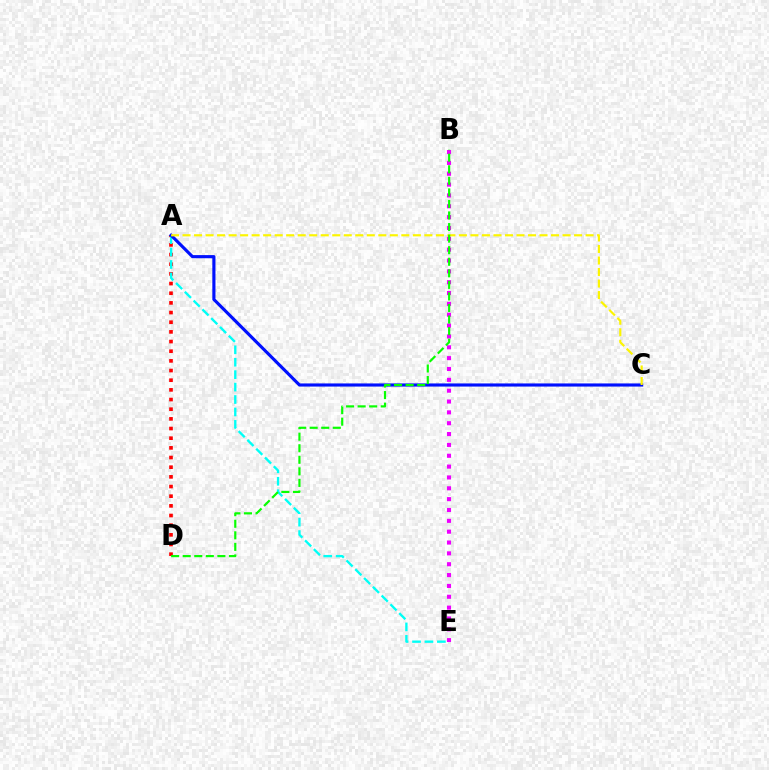{('A', 'D'): [{'color': '#ff0000', 'line_style': 'dotted', 'thickness': 2.63}], ('B', 'E'): [{'color': '#ee00ff', 'line_style': 'dotted', 'thickness': 2.95}], ('A', 'E'): [{'color': '#00fff6', 'line_style': 'dashed', 'thickness': 1.69}], ('A', 'C'): [{'color': '#0010ff', 'line_style': 'solid', 'thickness': 2.26}, {'color': '#fcf500', 'line_style': 'dashed', 'thickness': 1.56}], ('B', 'D'): [{'color': '#08ff00', 'line_style': 'dashed', 'thickness': 1.57}]}